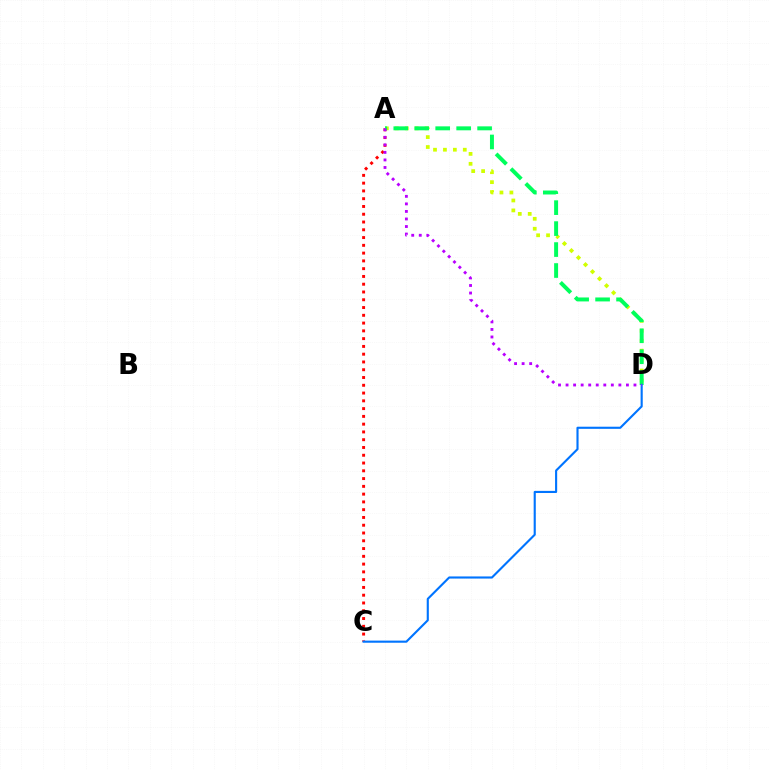{('A', 'D'): [{'color': '#d1ff00', 'line_style': 'dotted', 'thickness': 2.7}, {'color': '#00ff5c', 'line_style': 'dashed', 'thickness': 2.85}, {'color': '#b900ff', 'line_style': 'dotted', 'thickness': 2.05}], ('A', 'C'): [{'color': '#ff0000', 'line_style': 'dotted', 'thickness': 2.11}], ('C', 'D'): [{'color': '#0074ff', 'line_style': 'solid', 'thickness': 1.53}]}